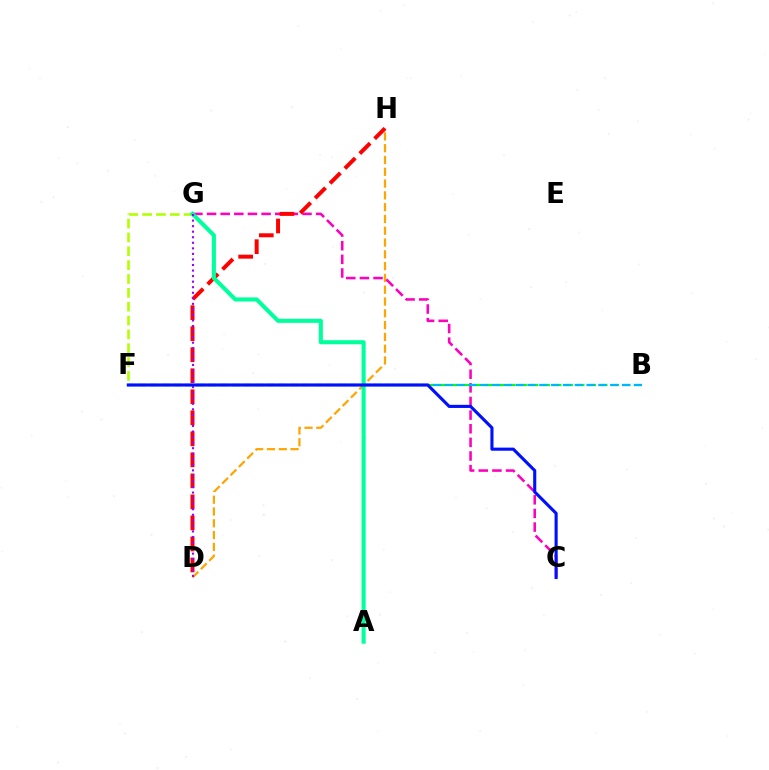{('B', 'F'): [{'color': '#08ff00', 'line_style': 'dashed', 'thickness': 1.56}, {'color': '#00b5ff', 'line_style': 'dashed', 'thickness': 1.61}], ('D', 'H'): [{'color': '#ffa500', 'line_style': 'dashed', 'thickness': 1.6}, {'color': '#ff0000', 'line_style': 'dashed', 'thickness': 2.86}], ('F', 'G'): [{'color': '#b3ff00', 'line_style': 'dashed', 'thickness': 1.88}], ('C', 'G'): [{'color': '#ff00bd', 'line_style': 'dashed', 'thickness': 1.85}], ('A', 'G'): [{'color': '#00ff9d', 'line_style': 'solid', 'thickness': 2.94}], ('D', 'G'): [{'color': '#9b00ff', 'line_style': 'dotted', 'thickness': 1.51}], ('C', 'F'): [{'color': '#0010ff', 'line_style': 'solid', 'thickness': 2.24}]}